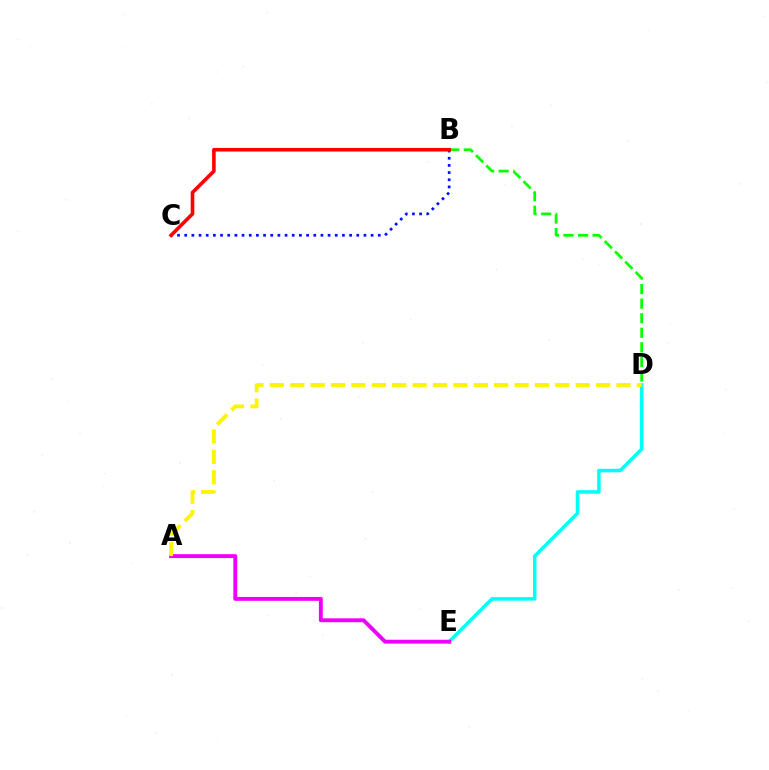{('B', 'C'): [{'color': '#0010ff', 'line_style': 'dotted', 'thickness': 1.95}, {'color': '#ff0000', 'line_style': 'solid', 'thickness': 2.59}], ('B', 'D'): [{'color': '#08ff00', 'line_style': 'dashed', 'thickness': 1.98}], ('D', 'E'): [{'color': '#00fff6', 'line_style': 'solid', 'thickness': 2.54}], ('A', 'E'): [{'color': '#ee00ff', 'line_style': 'solid', 'thickness': 2.8}], ('A', 'D'): [{'color': '#fcf500', 'line_style': 'dashed', 'thickness': 2.77}]}